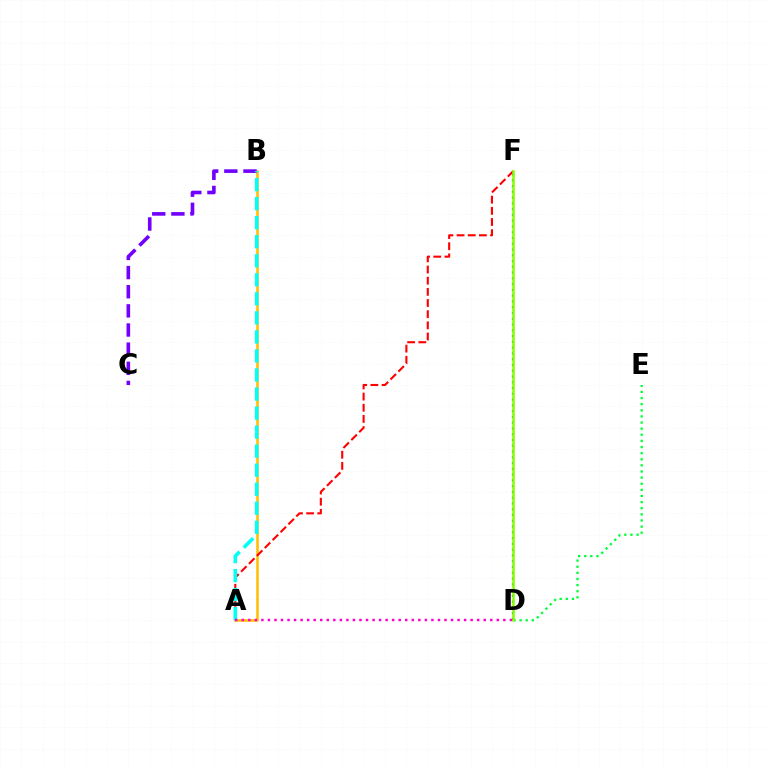{('A', 'B'): [{'color': '#ffbd00', 'line_style': 'solid', 'thickness': 1.83}, {'color': '#00fff6', 'line_style': 'dashed', 'thickness': 2.59}], ('A', 'F'): [{'color': '#ff0000', 'line_style': 'dashed', 'thickness': 1.52}], ('D', 'F'): [{'color': '#004bff', 'line_style': 'dotted', 'thickness': 1.57}, {'color': '#84ff00', 'line_style': 'solid', 'thickness': 1.82}], ('D', 'E'): [{'color': '#00ff39', 'line_style': 'dotted', 'thickness': 1.66}], ('B', 'C'): [{'color': '#7200ff', 'line_style': 'dashed', 'thickness': 2.6}], ('A', 'D'): [{'color': '#ff00cf', 'line_style': 'dotted', 'thickness': 1.78}]}